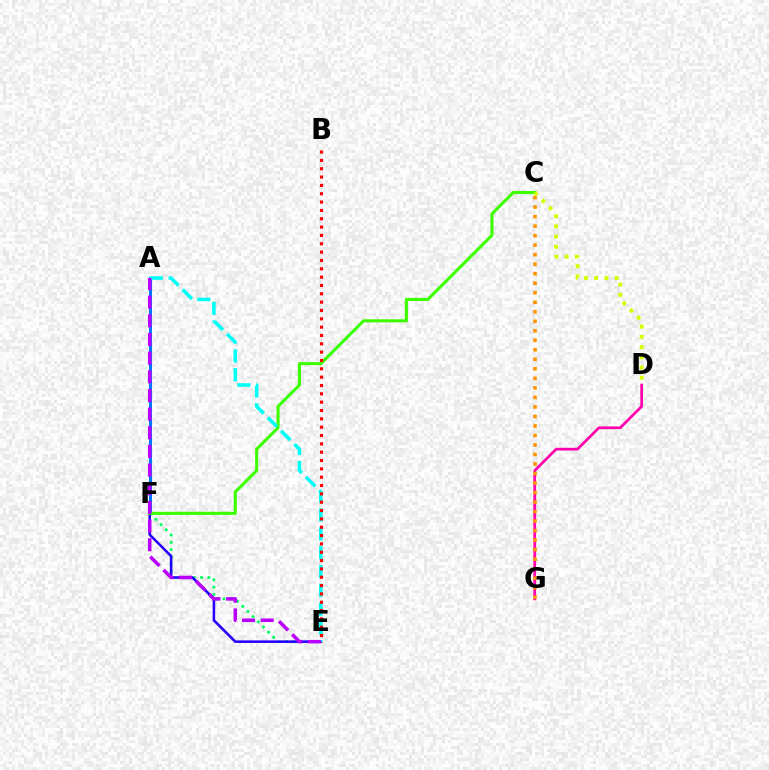{('E', 'F'): [{'color': '#00ff5c', 'line_style': 'dotted', 'thickness': 1.98}, {'color': '#2500ff', 'line_style': 'solid', 'thickness': 1.84}], ('D', 'G'): [{'color': '#ff00ac', 'line_style': 'solid', 'thickness': 1.95}], ('A', 'F'): [{'color': '#0074ff', 'line_style': 'solid', 'thickness': 2.16}], ('C', 'G'): [{'color': '#ff9400', 'line_style': 'dotted', 'thickness': 2.59}], ('C', 'F'): [{'color': '#3dff00', 'line_style': 'solid', 'thickness': 2.22}], ('A', 'E'): [{'color': '#00fff6', 'line_style': 'dashed', 'thickness': 2.56}, {'color': '#b900ff', 'line_style': 'dashed', 'thickness': 2.54}], ('B', 'E'): [{'color': '#ff0000', 'line_style': 'dotted', 'thickness': 2.27}], ('C', 'D'): [{'color': '#d1ff00', 'line_style': 'dotted', 'thickness': 2.77}]}